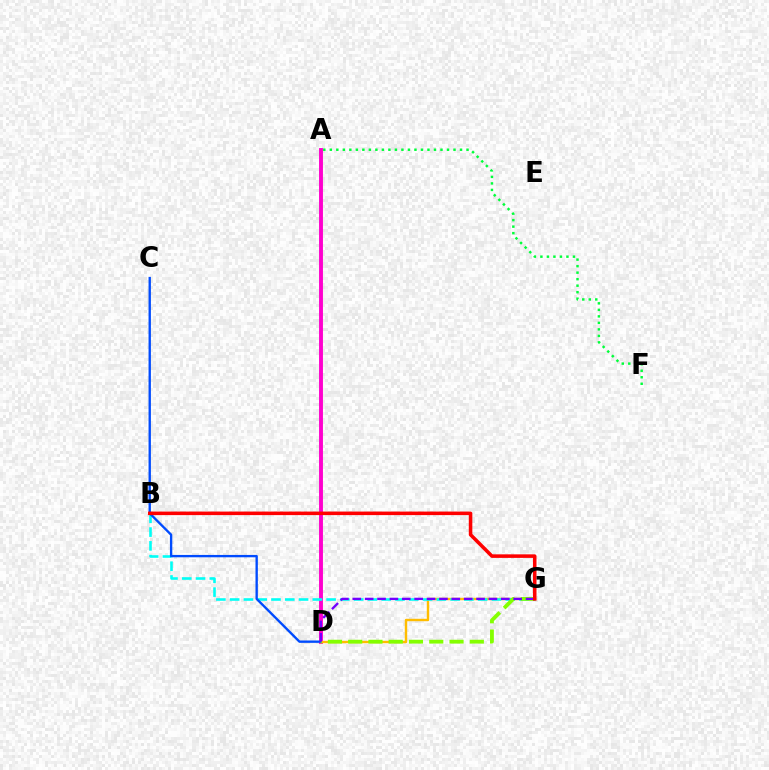{('A', 'F'): [{'color': '#00ff39', 'line_style': 'dotted', 'thickness': 1.77}], ('A', 'D'): [{'color': '#ff00cf', 'line_style': 'solid', 'thickness': 2.8}], ('D', 'G'): [{'color': '#ffbd00', 'line_style': 'solid', 'thickness': 1.74}, {'color': '#84ff00', 'line_style': 'dashed', 'thickness': 2.75}, {'color': '#7200ff', 'line_style': 'dashed', 'thickness': 1.68}], ('B', 'G'): [{'color': '#00fff6', 'line_style': 'dashed', 'thickness': 1.87}, {'color': '#ff0000', 'line_style': 'solid', 'thickness': 2.55}], ('C', 'D'): [{'color': '#004bff', 'line_style': 'solid', 'thickness': 1.69}]}